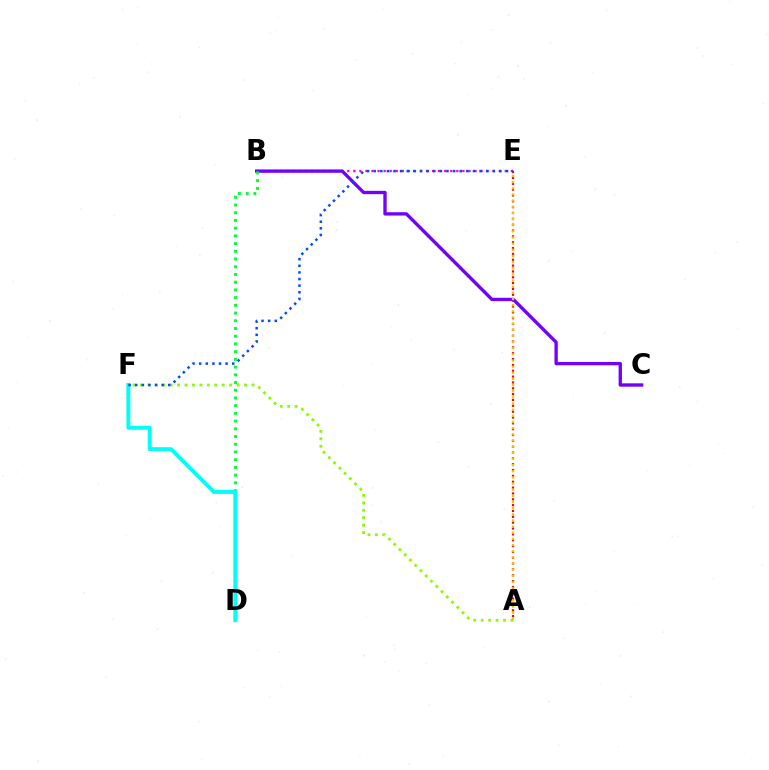{('B', 'E'): [{'color': '#ff00cf', 'line_style': 'dotted', 'thickness': 1.65}], ('A', 'F'): [{'color': '#84ff00', 'line_style': 'dotted', 'thickness': 2.02}], ('A', 'E'): [{'color': '#ff0000', 'line_style': 'dotted', 'thickness': 1.59}, {'color': '#ffbd00', 'line_style': 'dotted', 'thickness': 1.67}], ('B', 'C'): [{'color': '#7200ff', 'line_style': 'solid', 'thickness': 2.4}], ('B', 'D'): [{'color': '#00ff39', 'line_style': 'dotted', 'thickness': 2.1}], ('D', 'F'): [{'color': '#00fff6', 'line_style': 'solid', 'thickness': 2.83}], ('E', 'F'): [{'color': '#004bff', 'line_style': 'dotted', 'thickness': 1.8}]}